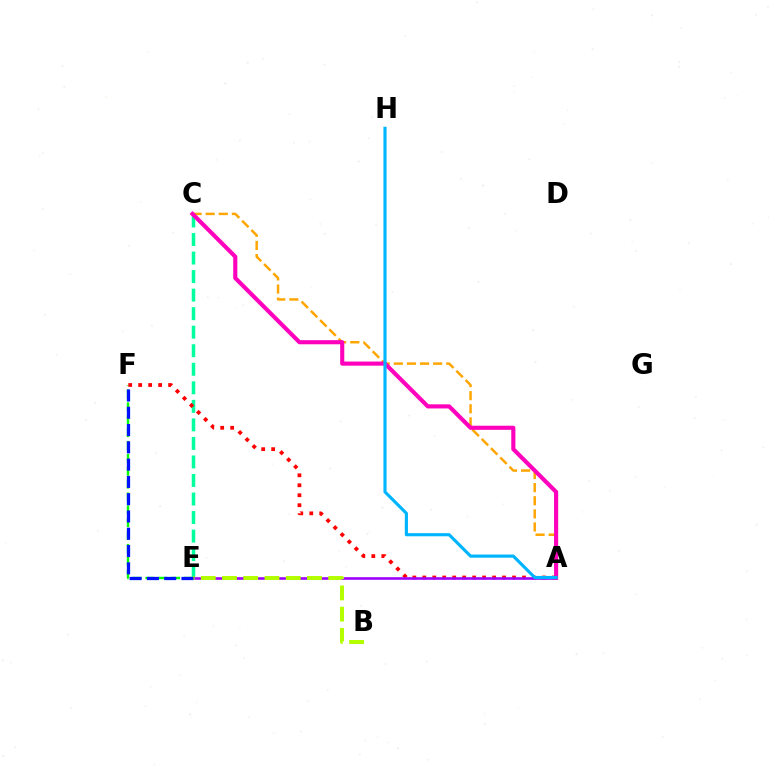{('E', 'F'): [{'color': '#08ff00', 'line_style': 'dashed', 'thickness': 1.75}, {'color': '#0010ff', 'line_style': 'dashed', 'thickness': 2.35}], ('C', 'E'): [{'color': '#00ff9d', 'line_style': 'dashed', 'thickness': 2.52}], ('A', 'F'): [{'color': '#ff0000', 'line_style': 'dotted', 'thickness': 2.71}], ('A', 'C'): [{'color': '#ffa500', 'line_style': 'dashed', 'thickness': 1.78}, {'color': '#ff00bd', 'line_style': 'solid', 'thickness': 2.96}], ('A', 'E'): [{'color': '#9b00ff', 'line_style': 'solid', 'thickness': 1.86}], ('B', 'E'): [{'color': '#b3ff00', 'line_style': 'dashed', 'thickness': 2.88}], ('A', 'H'): [{'color': '#00b5ff', 'line_style': 'solid', 'thickness': 2.26}]}